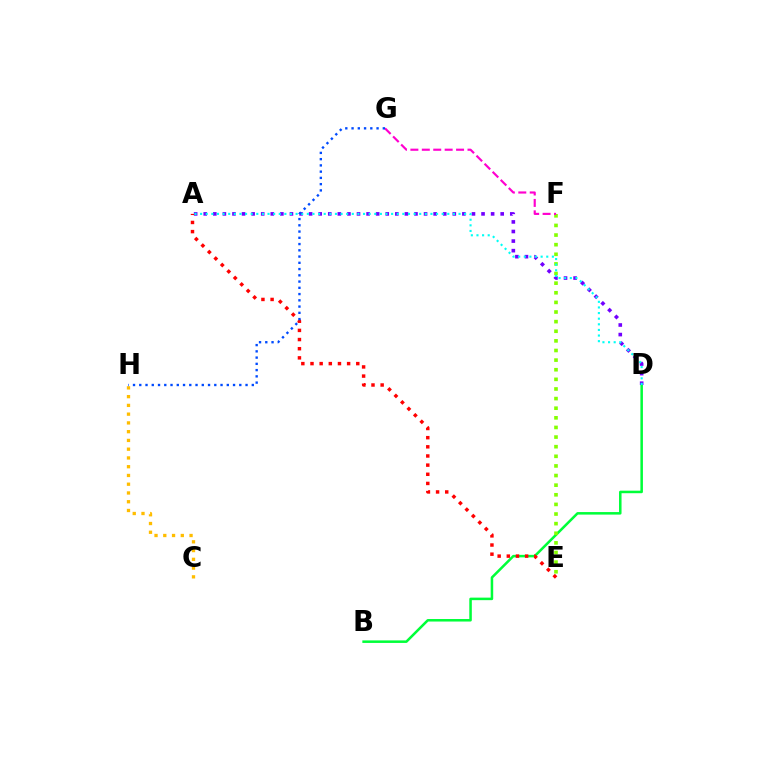{('C', 'H'): [{'color': '#ffbd00', 'line_style': 'dotted', 'thickness': 2.38}], ('B', 'D'): [{'color': '#00ff39', 'line_style': 'solid', 'thickness': 1.82}], ('A', 'D'): [{'color': '#7200ff', 'line_style': 'dotted', 'thickness': 2.6}, {'color': '#00fff6', 'line_style': 'dotted', 'thickness': 1.53}], ('A', 'E'): [{'color': '#ff0000', 'line_style': 'dotted', 'thickness': 2.49}], ('E', 'F'): [{'color': '#84ff00', 'line_style': 'dotted', 'thickness': 2.61}], ('F', 'G'): [{'color': '#ff00cf', 'line_style': 'dashed', 'thickness': 1.55}], ('G', 'H'): [{'color': '#004bff', 'line_style': 'dotted', 'thickness': 1.7}]}